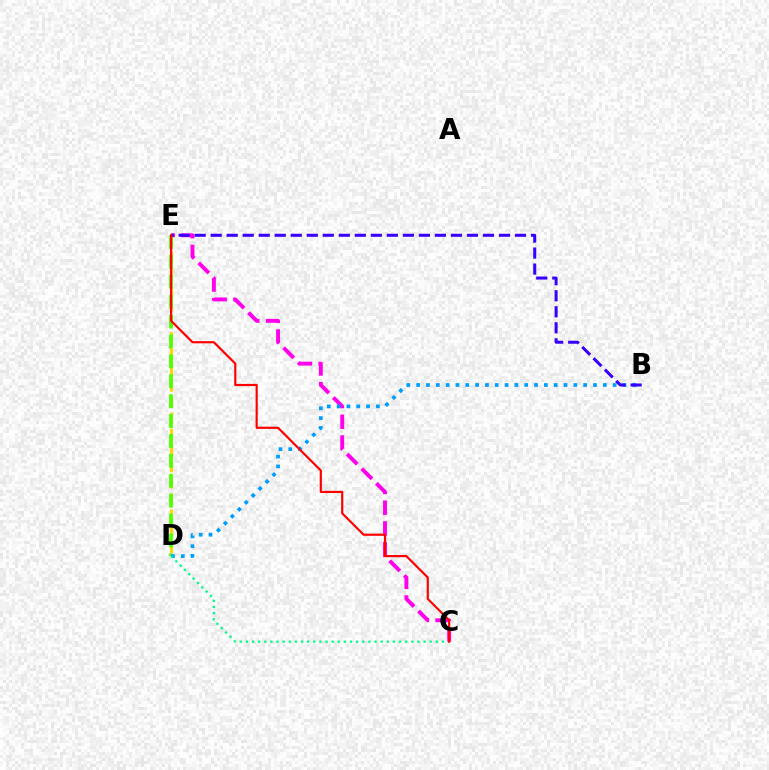{('D', 'E'): [{'color': '#ffd500', 'line_style': 'dashed', 'thickness': 2.19}, {'color': '#4fff00', 'line_style': 'dashed', 'thickness': 2.7}], ('C', 'E'): [{'color': '#ff00ed', 'line_style': 'dashed', 'thickness': 2.82}, {'color': '#ff0000', 'line_style': 'solid', 'thickness': 1.56}], ('B', 'D'): [{'color': '#009eff', 'line_style': 'dotted', 'thickness': 2.67}], ('C', 'D'): [{'color': '#00ff86', 'line_style': 'dotted', 'thickness': 1.66}], ('B', 'E'): [{'color': '#3700ff', 'line_style': 'dashed', 'thickness': 2.18}]}